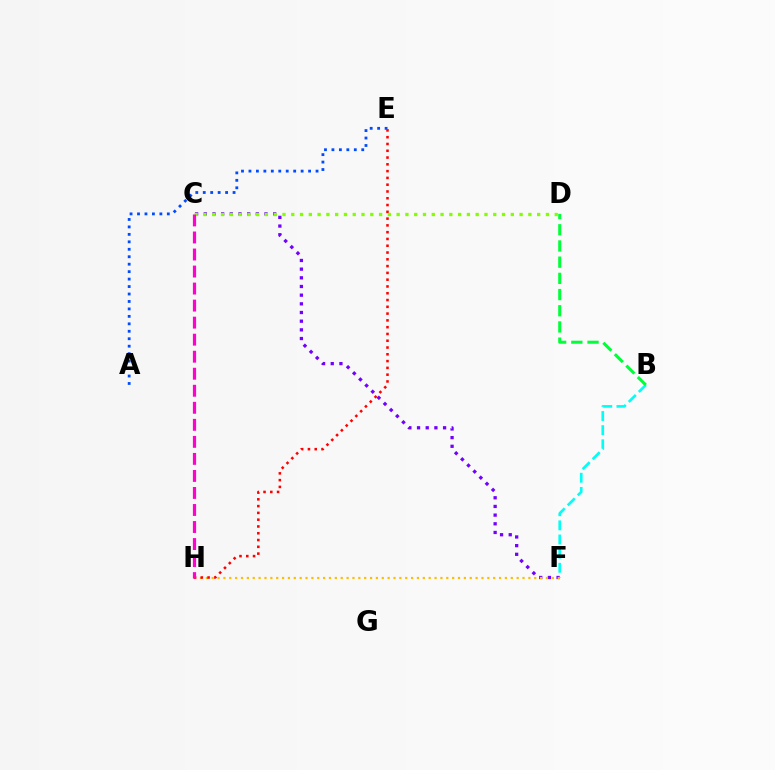{('C', 'F'): [{'color': '#7200ff', 'line_style': 'dotted', 'thickness': 2.36}], ('A', 'E'): [{'color': '#004bff', 'line_style': 'dotted', 'thickness': 2.03}], ('F', 'H'): [{'color': '#ffbd00', 'line_style': 'dotted', 'thickness': 1.59}], ('E', 'H'): [{'color': '#ff0000', 'line_style': 'dotted', 'thickness': 1.84}], ('B', 'F'): [{'color': '#00fff6', 'line_style': 'dashed', 'thickness': 1.92}], ('C', 'D'): [{'color': '#84ff00', 'line_style': 'dotted', 'thickness': 2.39}], ('C', 'H'): [{'color': '#ff00cf', 'line_style': 'dashed', 'thickness': 2.31}], ('B', 'D'): [{'color': '#00ff39', 'line_style': 'dashed', 'thickness': 2.2}]}